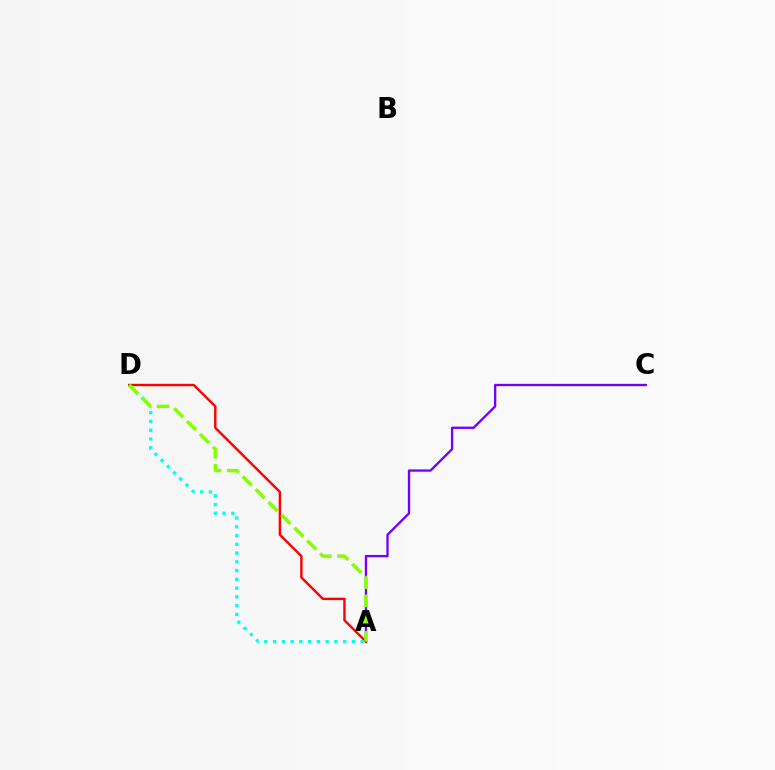{('A', 'C'): [{'color': '#7200ff', 'line_style': 'solid', 'thickness': 1.68}], ('A', 'D'): [{'color': '#ff0000', 'line_style': 'solid', 'thickness': 1.73}, {'color': '#00fff6', 'line_style': 'dotted', 'thickness': 2.38}, {'color': '#84ff00', 'line_style': 'dashed', 'thickness': 2.47}]}